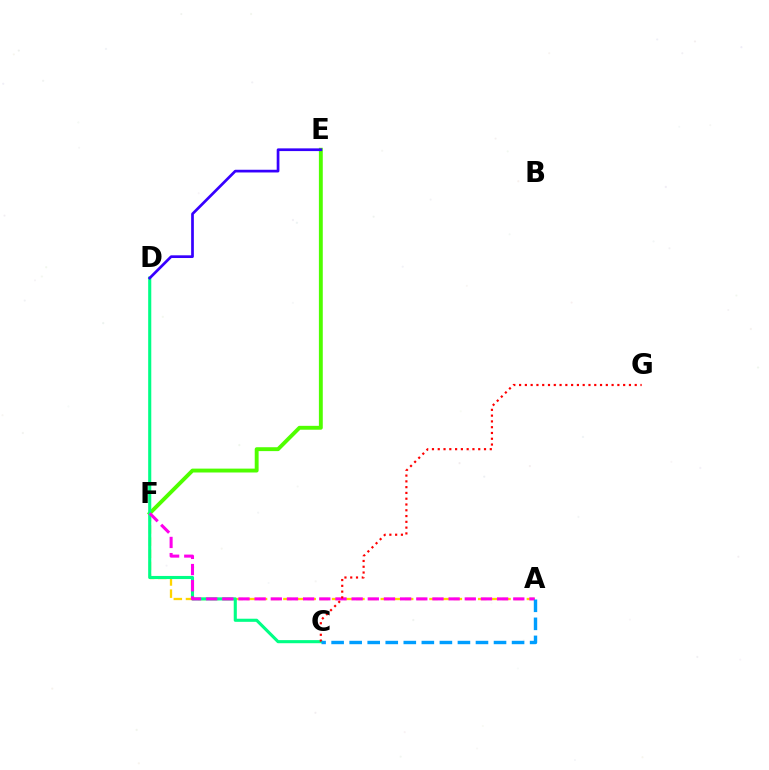{('E', 'F'): [{'color': '#4fff00', 'line_style': 'solid', 'thickness': 2.8}], ('A', 'F'): [{'color': '#ffd500', 'line_style': 'dashed', 'thickness': 1.65}, {'color': '#ff00ed', 'line_style': 'dashed', 'thickness': 2.2}], ('C', 'D'): [{'color': '#00ff86', 'line_style': 'solid', 'thickness': 2.23}], ('D', 'E'): [{'color': '#3700ff', 'line_style': 'solid', 'thickness': 1.95}], ('C', 'G'): [{'color': '#ff0000', 'line_style': 'dotted', 'thickness': 1.57}], ('A', 'C'): [{'color': '#009eff', 'line_style': 'dashed', 'thickness': 2.45}]}